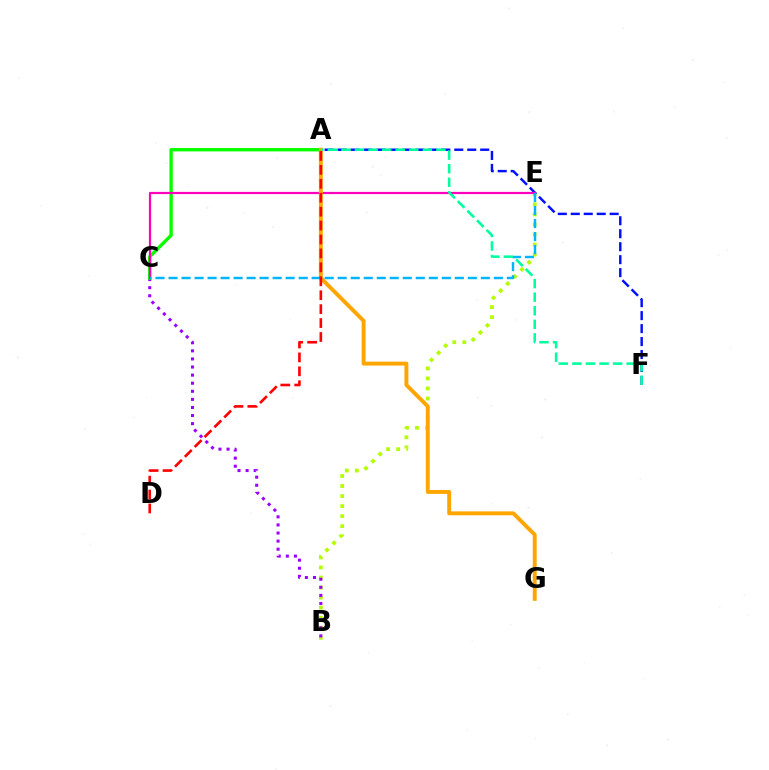{('B', 'E'): [{'color': '#b3ff00', 'line_style': 'dotted', 'thickness': 2.73}], ('A', 'F'): [{'color': '#0010ff', 'line_style': 'dashed', 'thickness': 1.76}, {'color': '#00ff9d', 'line_style': 'dashed', 'thickness': 1.84}], ('B', 'C'): [{'color': '#9b00ff', 'line_style': 'dotted', 'thickness': 2.2}], ('A', 'C'): [{'color': '#08ff00', 'line_style': 'solid', 'thickness': 2.43}], ('C', 'E'): [{'color': '#ff00bd', 'line_style': 'solid', 'thickness': 1.59}, {'color': '#00b5ff', 'line_style': 'dashed', 'thickness': 1.77}], ('A', 'G'): [{'color': '#ffa500', 'line_style': 'solid', 'thickness': 2.81}], ('A', 'D'): [{'color': '#ff0000', 'line_style': 'dashed', 'thickness': 1.89}]}